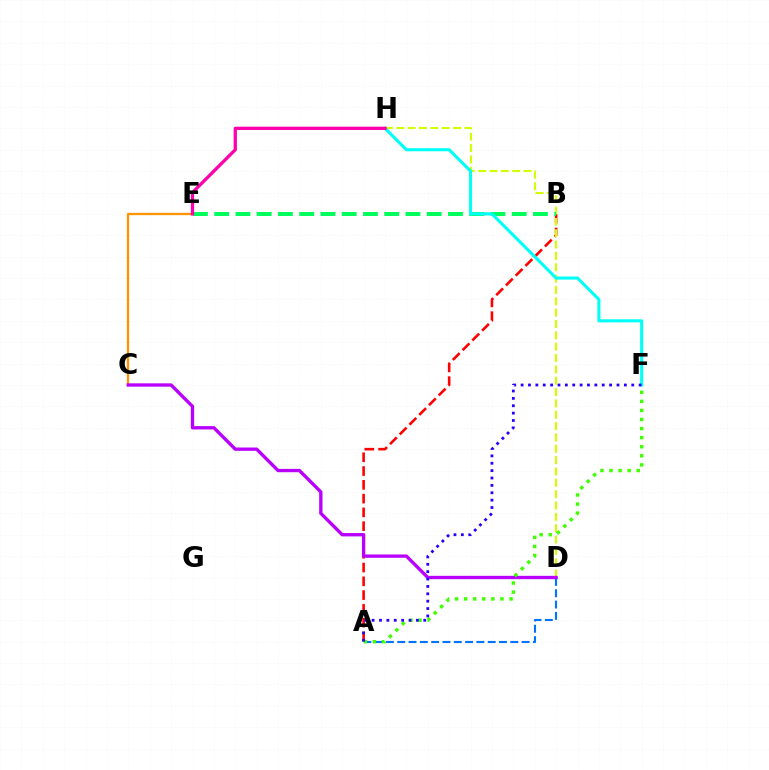{('A', 'B'): [{'color': '#ff0000', 'line_style': 'dashed', 'thickness': 1.87}], ('D', 'H'): [{'color': '#d1ff00', 'line_style': 'dashed', 'thickness': 1.54}], ('A', 'D'): [{'color': '#0074ff', 'line_style': 'dashed', 'thickness': 1.54}], ('C', 'E'): [{'color': '#ff9400', 'line_style': 'solid', 'thickness': 1.65}], ('B', 'E'): [{'color': '#00ff5c', 'line_style': 'dashed', 'thickness': 2.89}], ('F', 'H'): [{'color': '#00fff6', 'line_style': 'solid', 'thickness': 2.22}], ('C', 'D'): [{'color': '#b900ff', 'line_style': 'solid', 'thickness': 2.4}], ('A', 'F'): [{'color': '#3dff00', 'line_style': 'dotted', 'thickness': 2.47}, {'color': '#2500ff', 'line_style': 'dotted', 'thickness': 2.0}], ('E', 'H'): [{'color': '#ff00ac', 'line_style': 'solid', 'thickness': 2.35}]}